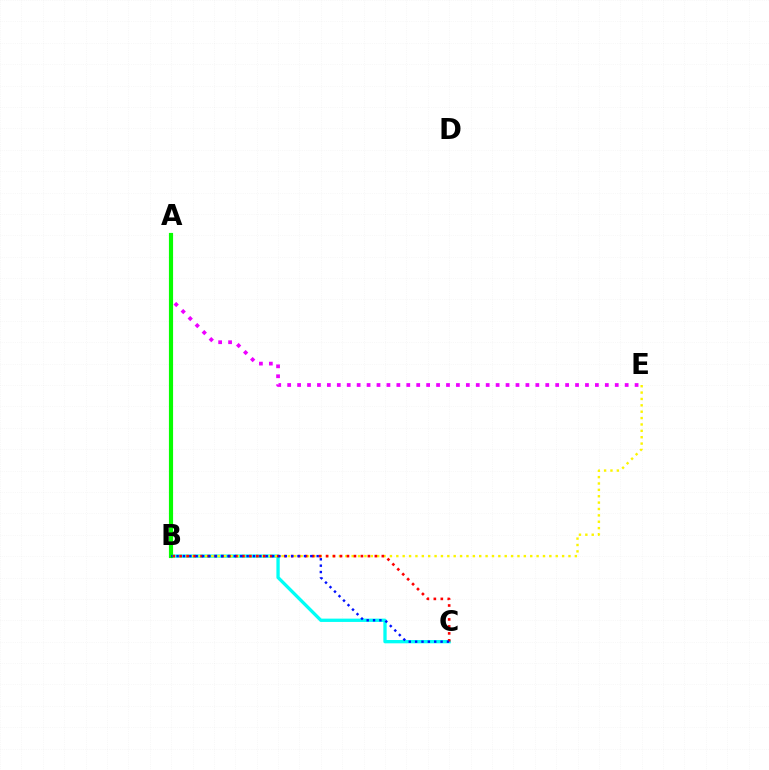{('B', 'C'): [{'color': '#00fff6', 'line_style': 'solid', 'thickness': 2.38}, {'color': '#ff0000', 'line_style': 'dotted', 'thickness': 1.89}, {'color': '#0010ff', 'line_style': 'dotted', 'thickness': 1.73}], ('B', 'E'): [{'color': '#fcf500', 'line_style': 'dotted', 'thickness': 1.73}], ('A', 'E'): [{'color': '#ee00ff', 'line_style': 'dotted', 'thickness': 2.7}], ('A', 'B'): [{'color': '#08ff00', 'line_style': 'solid', 'thickness': 2.99}]}